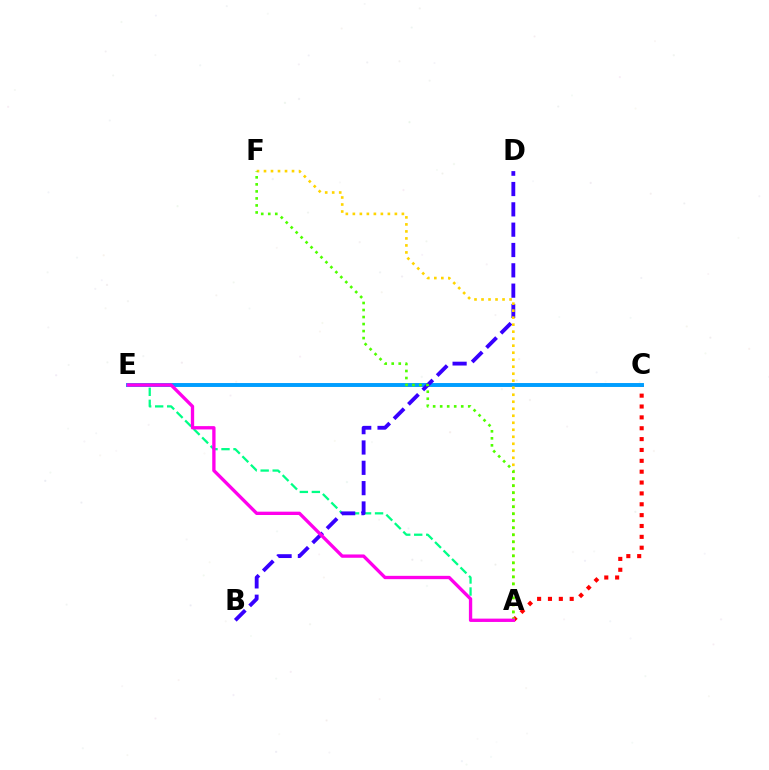{('A', 'C'): [{'color': '#ff0000', 'line_style': 'dotted', 'thickness': 2.95}], ('A', 'E'): [{'color': '#00ff86', 'line_style': 'dashed', 'thickness': 1.63}, {'color': '#ff00ed', 'line_style': 'solid', 'thickness': 2.39}], ('C', 'E'): [{'color': '#009eff', 'line_style': 'solid', 'thickness': 2.82}], ('B', 'D'): [{'color': '#3700ff', 'line_style': 'dashed', 'thickness': 2.76}], ('A', 'F'): [{'color': '#ffd500', 'line_style': 'dotted', 'thickness': 1.9}, {'color': '#4fff00', 'line_style': 'dotted', 'thickness': 1.91}]}